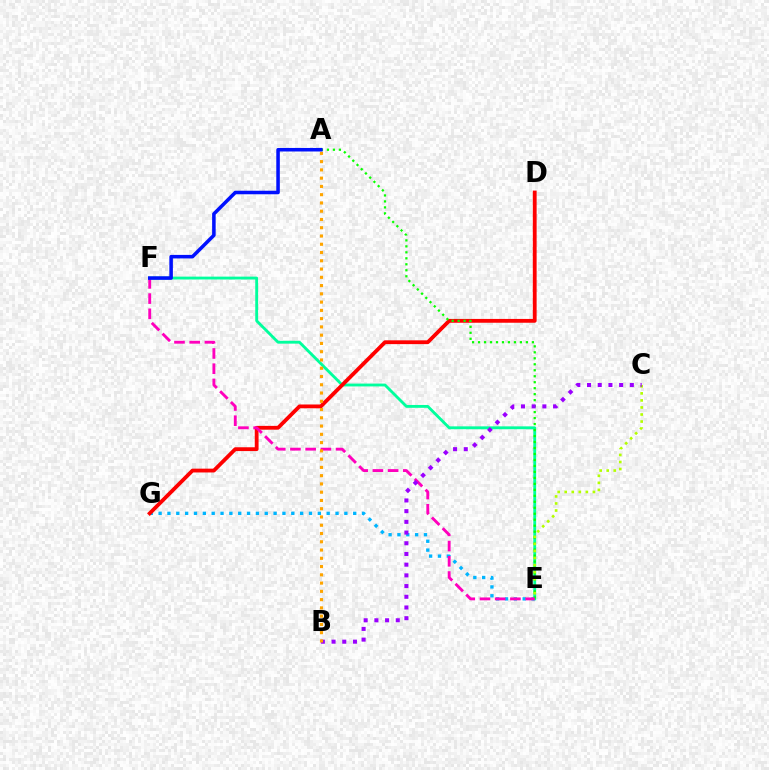{('E', 'F'): [{'color': '#00ff9d', 'line_style': 'solid', 'thickness': 2.05}, {'color': '#ff00bd', 'line_style': 'dashed', 'thickness': 2.07}], ('E', 'G'): [{'color': '#00b5ff', 'line_style': 'dotted', 'thickness': 2.4}], ('D', 'G'): [{'color': '#ff0000', 'line_style': 'solid', 'thickness': 2.74}], ('A', 'E'): [{'color': '#08ff00', 'line_style': 'dotted', 'thickness': 1.62}], ('C', 'E'): [{'color': '#b3ff00', 'line_style': 'dotted', 'thickness': 1.91}], ('B', 'C'): [{'color': '#9b00ff', 'line_style': 'dotted', 'thickness': 2.91}], ('A', 'B'): [{'color': '#ffa500', 'line_style': 'dotted', 'thickness': 2.25}], ('A', 'F'): [{'color': '#0010ff', 'line_style': 'solid', 'thickness': 2.54}]}